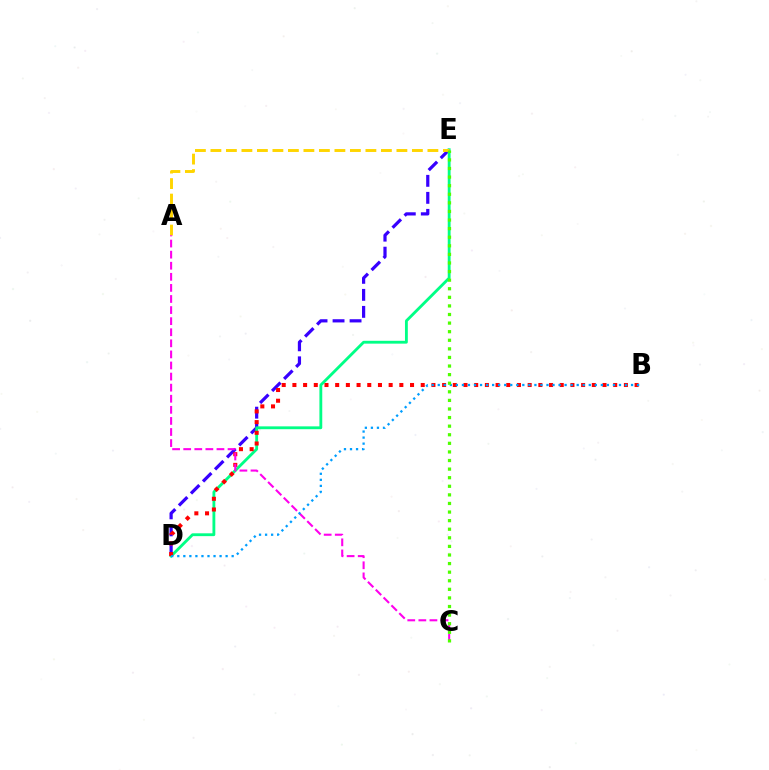{('D', 'E'): [{'color': '#3700ff', 'line_style': 'dashed', 'thickness': 2.31}, {'color': '#00ff86', 'line_style': 'solid', 'thickness': 2.04}], ('B', 'D'): [{'color': '#ff0000', 'line_style': 'dotted', 'thickness': 2.91}, {'color': '#009eff', 'line_style': 'dotted', 'thickness': 1.64}], ('A', 'E'): [{'color': '#ffd500', 'line_style': 'dashed', 'thickness': 2.11}], ('A', 'C'): [{'color': '#ff00ed', 'line_style': 'dashed', 'thickness': 1.51}], ('C', 'E'): [{'color': '#4fff00', 'line_style': 'dotted', 'thickness': 2.33}]}